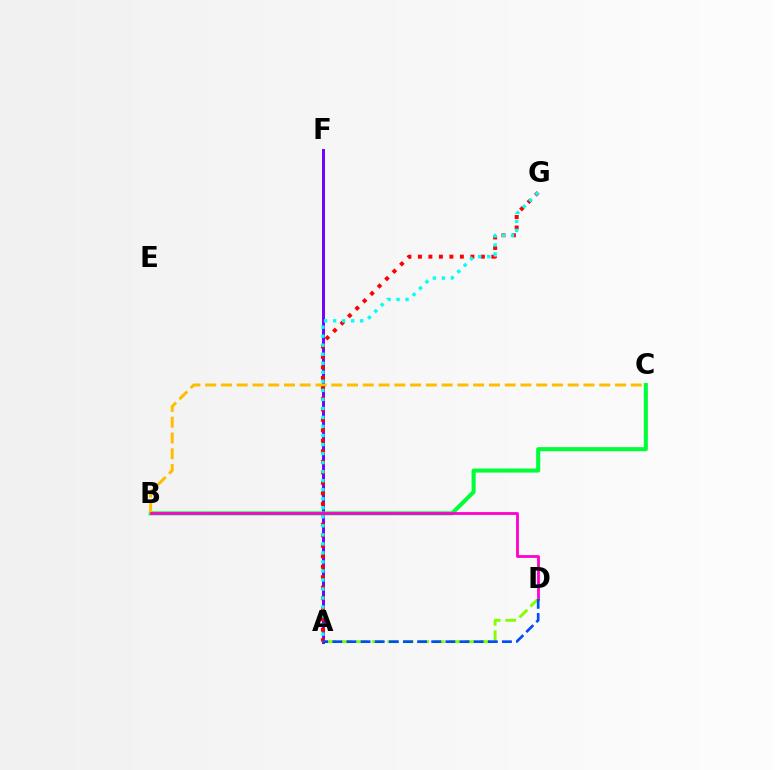{('A', 'F'): [{'color': '#7200ff', 'line_style': 'solid', 'thickness': 2.13}], ('B', 'C'): [{'color': '#00ff39', 'line_style': 'solid', 'thickness': 2.92}, {'color': '#ffbd00', 'line_style': 'dashed', 'thickness': 2.14}], ('A', 'G'): [{'color': '#ff0000', 'line_style': 'dotted', 'thickness': 2.85}, {'color': '#00fff6', 'line_style': 'dotted', 'thickness': 2.45}], ('B', 'D'): [{'color': '#ff00cf', 'line_style': 'solid', 'thickness': 2.01}], ('A', 'D'): [{'color': '#84ff00', 'line_style': 'dashed', 'thickness': 2.1}, {'color': '#004bff', 'line_style': 'dashed', 'thickness': 1.92}]}